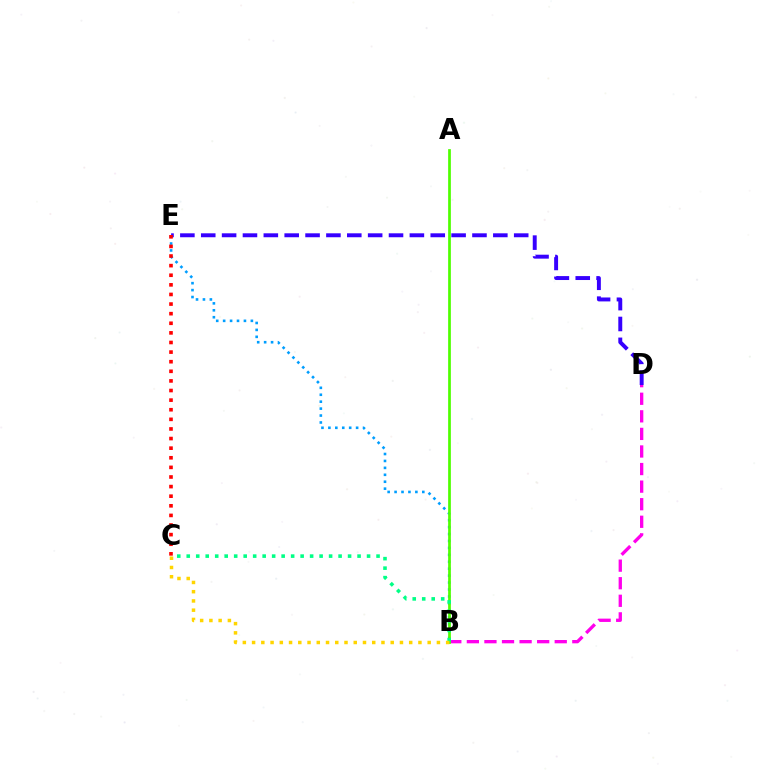{('B', 'D'): [{'color': '#ff00ed', 'line_style': 'dashed', 'thickness': 2.39}], ('B', 'E'): [{'color': '#009eff', 'line_style': 'dotted', 'thickness': 1.88}], ('D', 'E'): [{'color': '#3700ff', 'line_style': 'dashed', 'thickness': 2.83}], ('A', 'B'): [{'color': '#4fff00', 'line_style': 'solid', 'thickness': 1.96}], ('B', 'C'): [{'color': '#00ff86', 'line_style': 'dotted', 'thickness': 2.58}, {'color': '#ffd500', 'line_style': 'dotted', 'thickness': 2.51}], ('C', 'E'): [{'color': '#ff0000', 'line_style': 'dotted', 'thickness': 2.61}]}